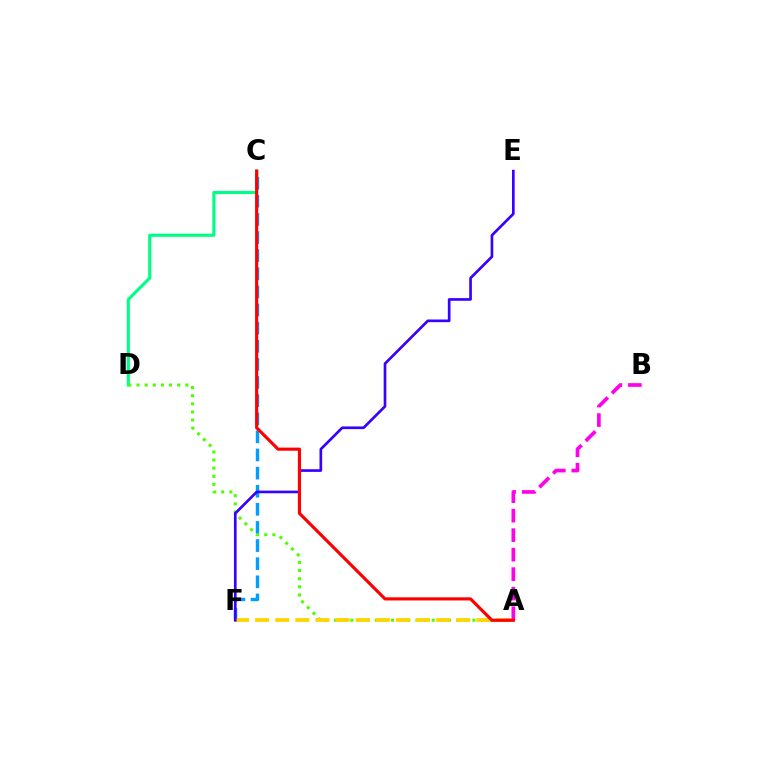{('C', 'D'): [{'color': '#00ff86', 'line_style': 'solid', 'thickness': 2.25}], ('C', 'F'): [{'color': '#009eff', 'line_style': 'dashed', 'thickness': 2.46}], ('A', 'D'): [{'color': '#4fff00', 'line_style': 'dotted', 'thickness': 2.21}], ('A', 'F'): [{'color': '#ffd500', 'line_style': 'dashed', 'thickness': 2.73}], ('E', 'F'): [{'color': '#3700ff', 'line_style': 'solid', 'thickness': 1.92}], ('A', 'B'): [{'color': '#ff00ed', 'line_style': 'dashed', 'thickness': 2.65}], ('A', 'C'): [{'color': '#ff0000', 'line_style': 'solid', 'thickness': 2.26}]}